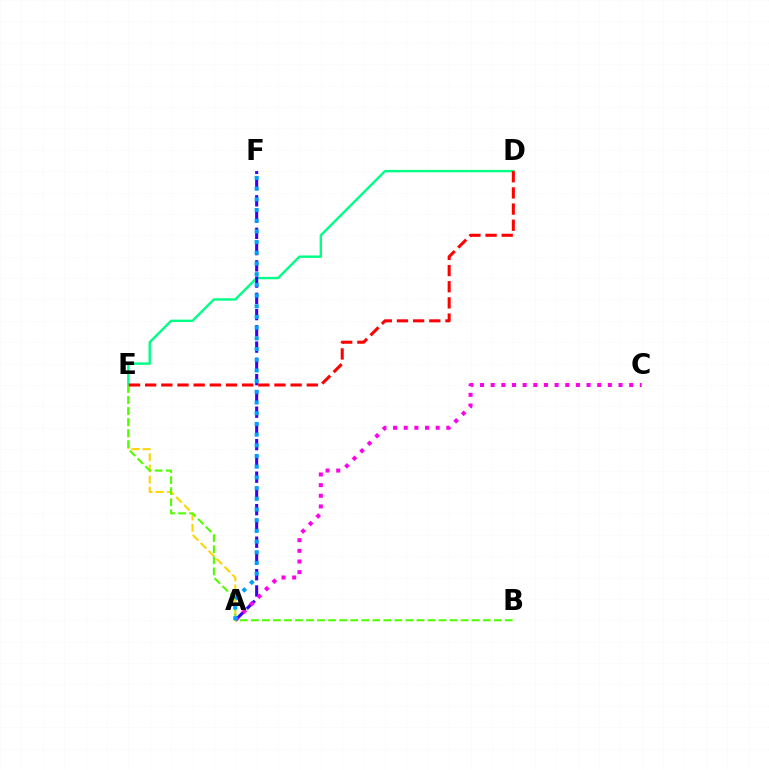{('D', 'E'): [{'color': '#00ff86', 'line_style': 'solid', 'thickness': 1.74}, {'color': '#ff0000', 'line_style': 'dashed', 'thickness': 2.2}], ('A', 'F'): [{'color': '#3700ff', 'line_style': 'dashed', 'thickness': 2.21}, {'color': '#009eff', 'line_style': 'dotted', 'thickness': 2.91}], ('A', 'E'): [{'color': '#ffd500', 'line_style': 'dashed', 'thickness': 1.52}], ('A', 'C'): [{'color': '#ff00ed', 'line_style': 'dotted', 'thickness': 2.89}], ('B', 'E'): [{'color': '#4fff00', 'line_style': 'dashed', 'thickness': 1.5}]}